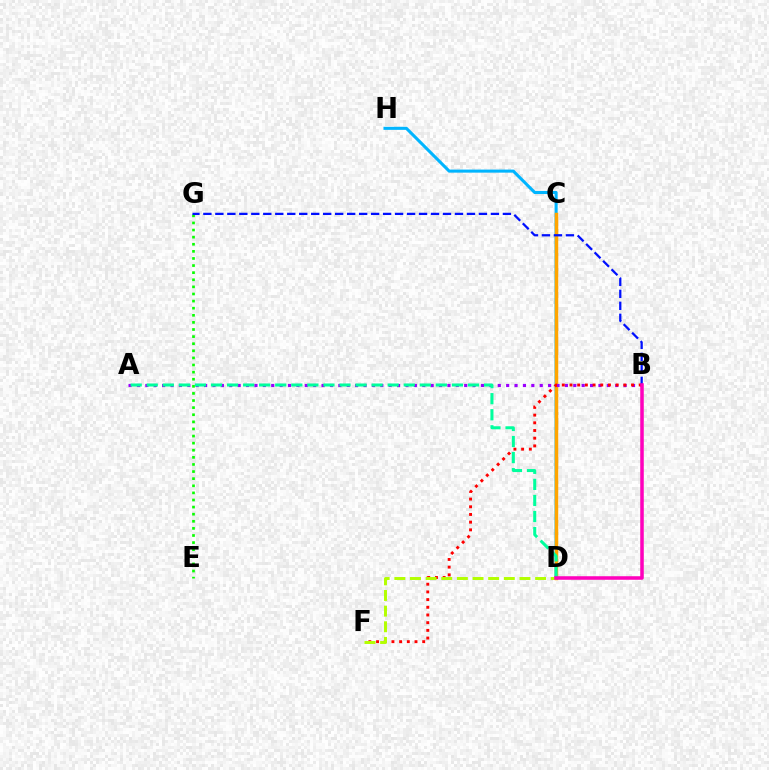{('D', 'H'): [{'color': '#00b5ff', 'line_style': 'solid', 'thickness': 2.2}], ('C', 'D'): [{'color': '#ffa500', 'line_style': 'solid', 'thickness': 2.52}], ('A', 'B'): [{'color': '#9b00ff', 'line_style': 'dotted', 'thickness': 2.28}], ('A', 'D'): [{'color': '#00ff9d', 'line_style': 'dashed', 'thickness': 2.18}], ('E', 'G'): [{'color': '#08ff00', 'line_style': 'dotted', 'thickness': 1.93}], ('B', 'F'): [{'color': '#ff0000', 'line_style': 'dotted', 'thickness': 2.09}], ('B', 'G'): [{'color': '#0010ff', 'line_style': 'dashed', 'thickness': 1.63}], ('D', 'F'): [{'color': '#b3ff00', 'line_style': 'dashed', 'thickness': 2.12}], ('B', 'D'): [{'color': '#ff00bd', 'line_style': 'solid', 'thickness': 2.55}]}